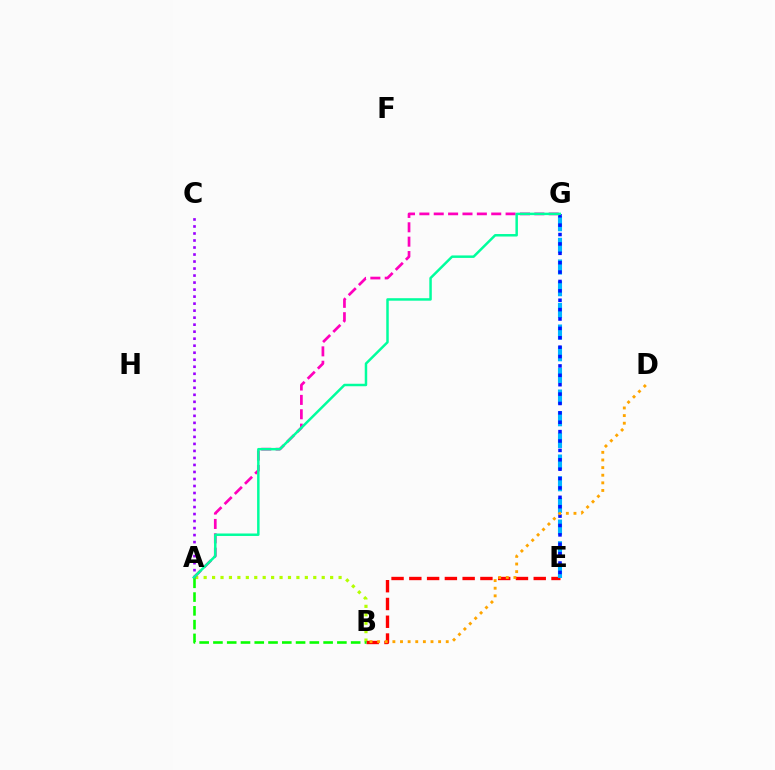{('A', 'B'): [{'color': '#b3ff00', 'line_style': 'dotted', 'thickness': 2.29}, {'color': '#08ff00', 'line_style': 'dashed', 'thickness': 1.87}], ('B', 'E'): [{'color': '#ff0000', 'line_style': 'dashed', 'thickness': 2.41}], ('E', 'G'): [{'color': '#00b5ff', 'line_style': 'dashed', 'thickness': 2.94}, {'color': '#0010ff', 'line_style': 'dotted', 'thickness': 2.55}], ('B', 'D'): [{'color': '#ffa500', 'line_style': 'dotted', 'thickness': 2.07}], ('A', 'C'): [{'color': '#9b00ff', 'line_style': 'dotted', 'thickness': 1.91}], ('A', 'G'): [{'color': '#ff00bd', 'line_style': 'dashed', 'thickness': 1.95}, {'color': '#00ff9d', 'line_style': 'solid', 'thickness': 1.79}]}